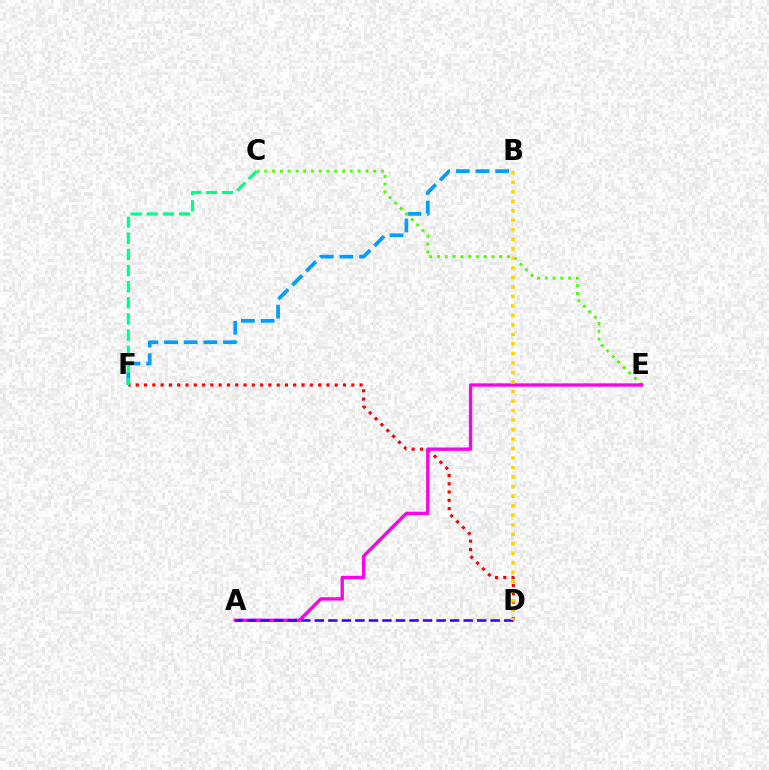{('B', 'F'): [{'color': '#009eff', 'line_style': 'dashed', 'thickness': 2.67}], ('C', 'E'): [{'color': '#4fff00', 'line_style': 'dotted', 'thickness': 2.11}], ('D', 'F'): [{'color': '#ff0000', 'line_style': 'dotted', 'thickness': 2.25}], ('A', 'E'): [{'color': '#ff00ed', 'line_style': 'solid', 'thickness': 2.4}], ('A', 'D'): [{'color': '#3700ff', 'line_style': 'dashed', 'thickness': 1.84}], ('B', 'D'): [{'color': '#ffd500', 'line_style': 'dotted', 'thickness': 2.58}], ('C', 'F'): [{'color': '#00ff86', 'line_style': 'dashed', 'thickness': 2.19}]}